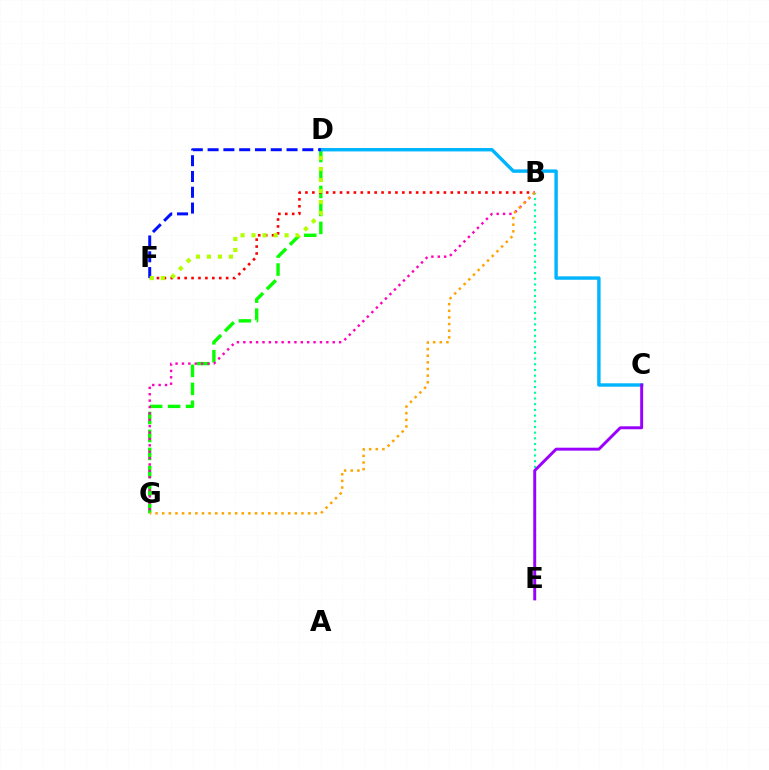{('D', 'G'): [{'color': '#08ff00', 'line_style': 'dashed', 'thickness': 2.44}], ('B', 'G'): [{'color': '#ff00bd', 'line_style': 'dotted', 'thickness': 1.73}, {'color': '#ffa500', 'line_style': 'dotted', 'thickness': 1.8}], ('B', 'E'): [{'color': '#00ff9d', 'line_style': 'dotted', 'thickness': 1.55}], ('B', 'F'): [{'color': '#ff0000', 'line_style': 'dotted', 'thickness': 1.88}], ('C', 'D'): [{'color': '#00b5ff', 'line_style': 'solid', 'thickness': 2.45}], ('C', 'E'): [{'color': '#9b00ff', 'line_style': 'solid', 'thickness': 2.12}], ('D', 'F'): [{'color': '#0010ff', 'line_style': 'dashed', 'thickness': 2.14}, {'color': '#b3ff00', 'line_style': 'dotted', 'thickness': 2.99}]}